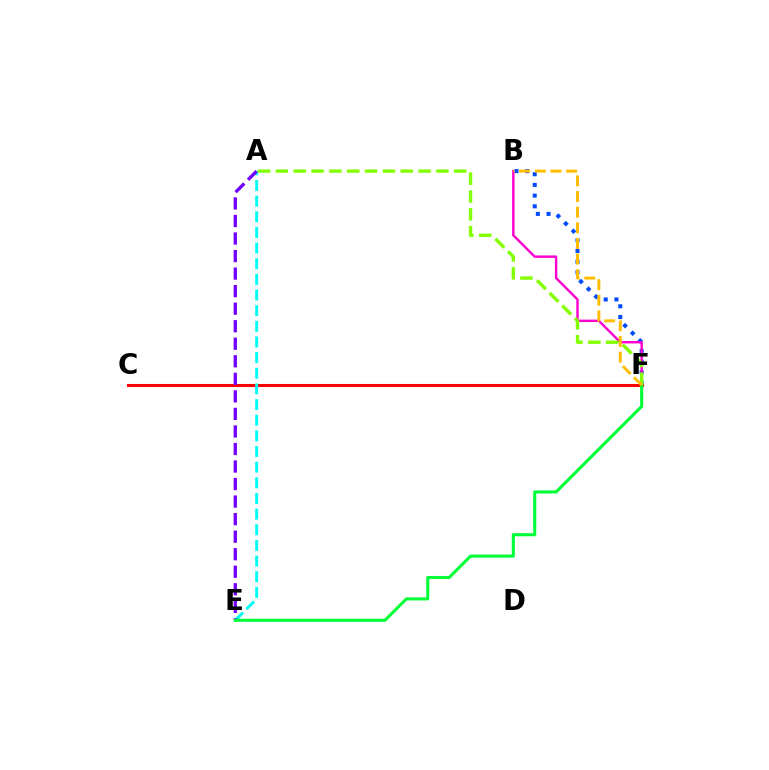{('B', 'F'): [{'color': '#004bff', 'line_style': 'dotted', 'thickness': 2.91}, {'color': '#ff00cf', 'line_style': 'solid', 'thickness': 1.75}, {'color': '#ffbd00', 'line_style': 'dashed', 'thickness': 2.13}], ('C', 'F'): [{'color': '#ff0000', 'line_style': 'solid', 'thickness': 2.2}], ('A', 'E'): [{'color': '#00fff6', 'line_style': 'dashed', 'thickness': 2.13}, {'color': '#7200ff', 'line_style': 'dashed', 'thickness': 2.38}], ('E', 'F'): [{'color': '#00ff39', 'line_style': 'solid', 'thickness': 2.22}], ('A', 'F'): [{'color': '#84ff00', 'line_style': 'dashed', 'thickness': 2.42}]}